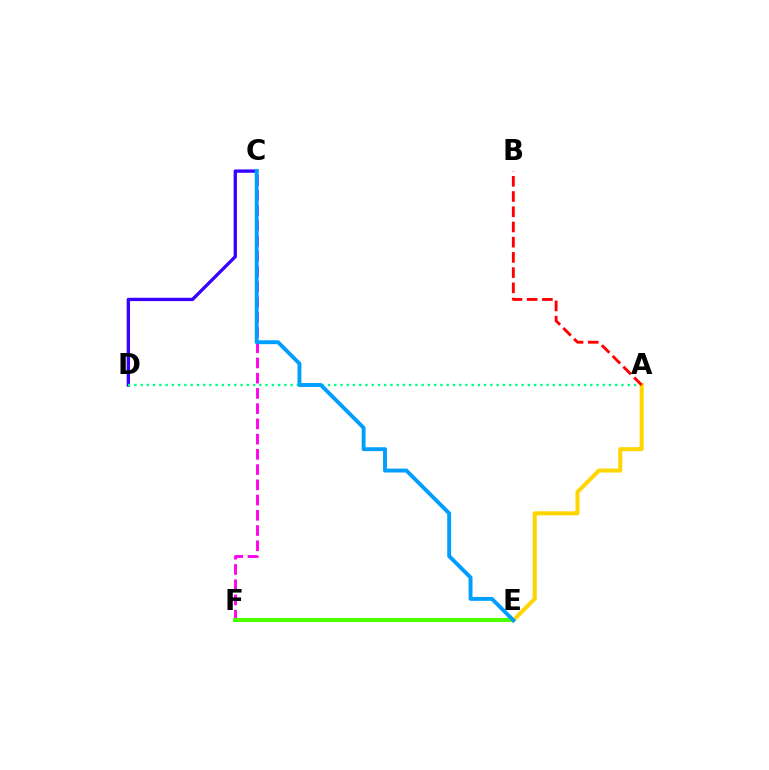{('C', 'F'): [{'color': '#ff00ed', 'line_style': 'dashed', 'thickness': 2.07}], ('C', 'D'): [{'color': '#3700ff', 'line_style': 'solid', 'thickness': 2.4}], ('A', 'D'): [{'color': '#00ff86', 'line_style': 'dotted', 'thickness': 1.7}], ('E', 'F'): [{'color': '#4fff00', 'line_style': 'solid', 'thickness': 2.95}], ('A', 'E'): [{'color': '#ffd500', 'line_style': 'solid', 'thickness': 2.89}], ('C', 'E'): [{'color': '#009eff', 'line_style': 'solid', 'thickness': 2.8}], ('A', 'B'): [{'color': '#ff0000', 'line_style': 'dashed', 'thickness': 2.07}]}